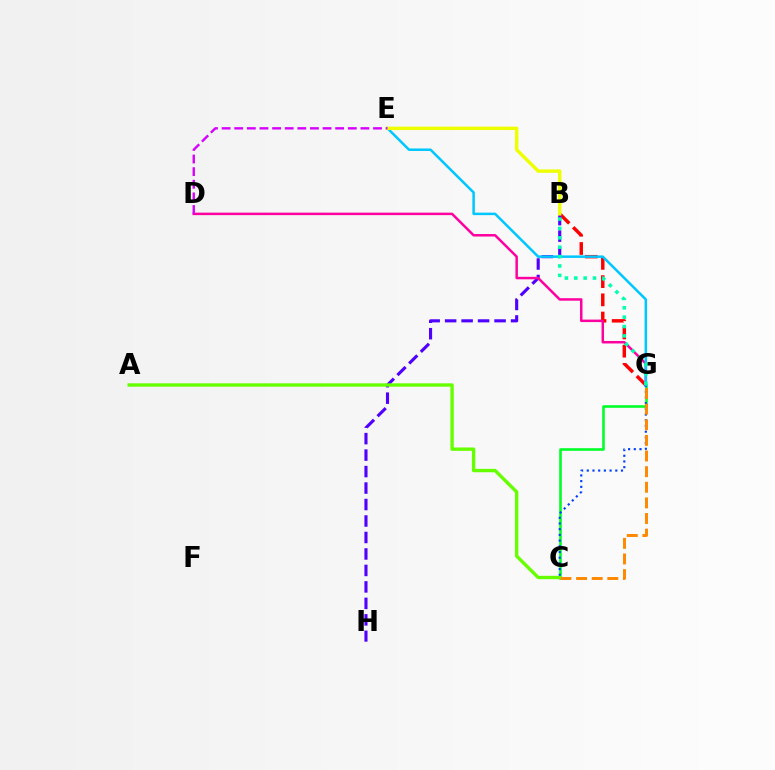{('B', 'G'): [{'color': '#ff0000', 'line_style': 'dashed', 'thickness': 2.47}, {'color': '#00ffaf', 'line_style': 'dotted', 'thickness': 2.55}], ('B', 'H'): [{'color': '#4f00ff', 'line_style': 'dashed', 'thickness': 2.24}], ('C', 'G'): [{'color': '#00ff27', 'line_style': 'solid', 'thickness': 1.87}, {'color': '#003fff', 'line_style': 'dotted', 'thickness': 1.55}, {'color': '#ff8800', 'line_style': 'dashed', 'thickness': 2.12}], ('D', 'G'): [{'color': '#ff00a0', 'line_style': 'solid', 'thickness': 1.79}], ('E', 'G'): [{'color': '#00c7ff', 'line_style': 'solid', 'thickness': 1.81}], ('A', 'C'): [{'color': '#66ff00', 'line_style': 'solid', 'thickness': 2.42}], ('B', 'E'): [{'color': '#eeff00', 'line_style': 'solid', 'thickness': 2.46}], ('D', 'E'): [{'color': '#d600ff', 'line_style': 'dashed', 'thickness': 1.71}]}